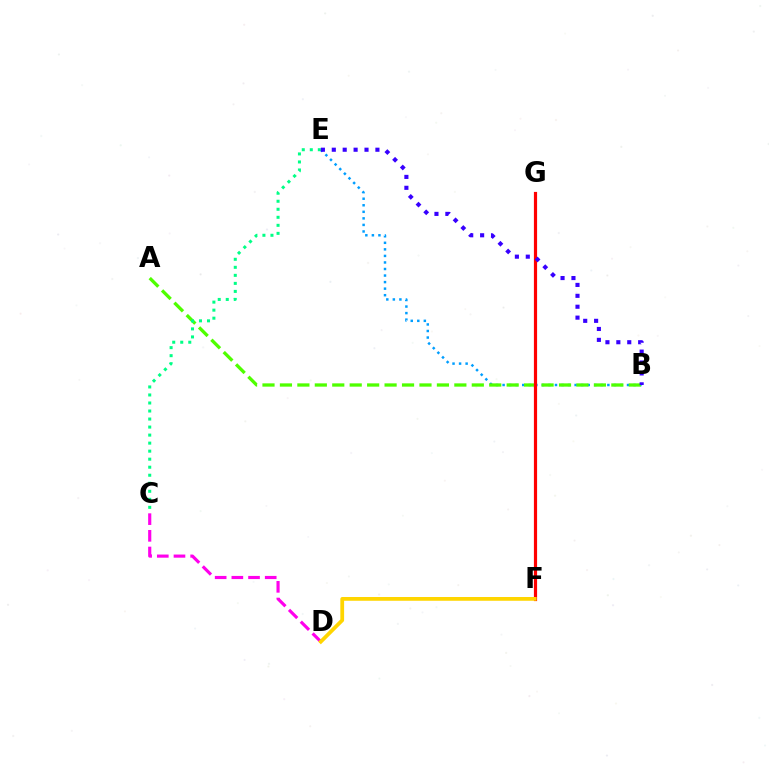{('B', 'E'): [{'color': '#009eff', 'line_style': 'dotted', 'thickness': 1.78}, {'color': '#3700ff', 'line_style': 'dotted', 'thickness': 2.96}], ('A', 'B'): [{'color': '#4fff00', 'line_style': 'dashed', 'thickness': 2.37}], ('F', 'G'): [{'color': '#ff0000', 'line_style': 'solid', 'thickness': 2.29}], ('C', 'D'): [{'color': '#ff00ed', 'line_style': 'dashed', 'thickness': 2.27}], ('C', 'E'): [{'color': '#00ff86', 'line_style': 'dotted', 'thickness': 2.18}], ('D', 'F'): [{'color': '#ffd500', 'line_style': 'solid', 'thickness': 2.72}]}